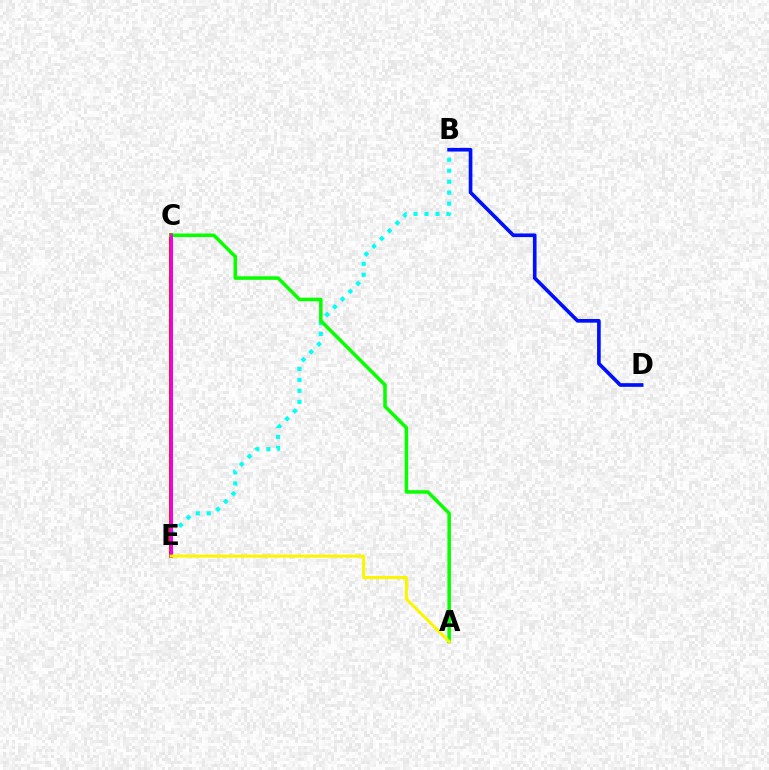{('B', 'E'): [{'color': '#00fff6', 'line_style': 'dotted', 'thickness': 2.98}], ('B', 'D'): [{'color': '#0010ff', 'line_style': 'solid', 'thickness': 2.64}], ('C', 'E'): [{'color': '#ff0000', 'line_style': 'solid', 'thickness': 2.73}, {'color': '#ee00ff', 'line_style': 'solid', 'thickness': 1.93}], ('A', 'C'): [{'color': '#08ff00', 'line_style': 'solid', 'thickness': 2.53}], ('A', 'E'): [{'color': '#fcf500', 'line_style': 'solid', 'thickness': 2.18}]}